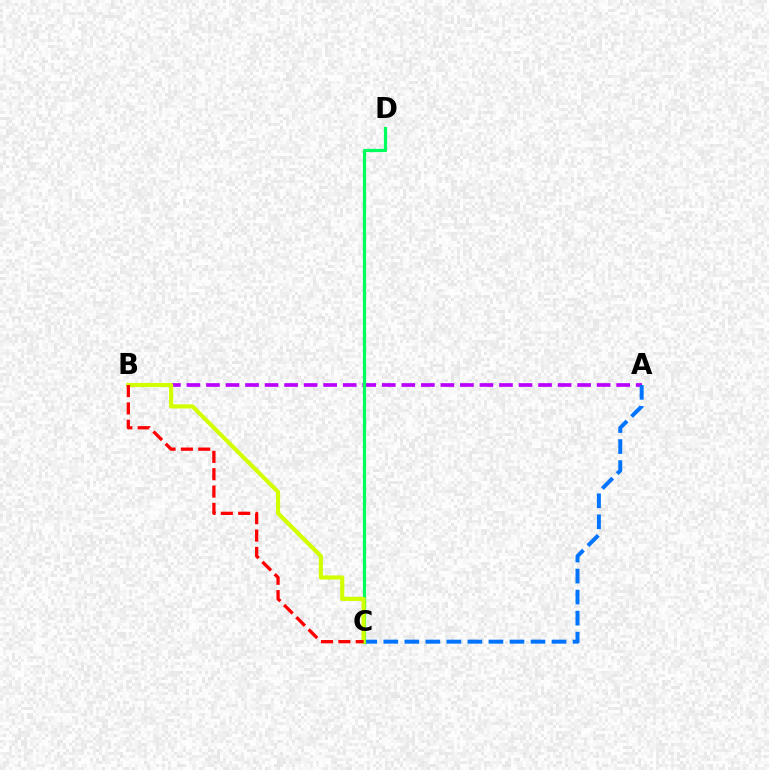{('A', 'B'): [{'color': '#b900ff', 'line_style': 'dashed', 'thickness': 2.65}], ('A', 'C'): [{'color': '#0074ff', 'line_style': 'dashed', 'thickness': 2.86}], ('C', 'D'): [{'color': '#00ff5c', 'line_style': 'solid', 'thickness': 2.31}], ('B', 'C'): [{'color': '#d1ff00', 'line_style': 'solid', 'thickness': 2.99}, {'color': '#ff0000', 'line_style': 'dashed', 'thickness': 2.36}]}